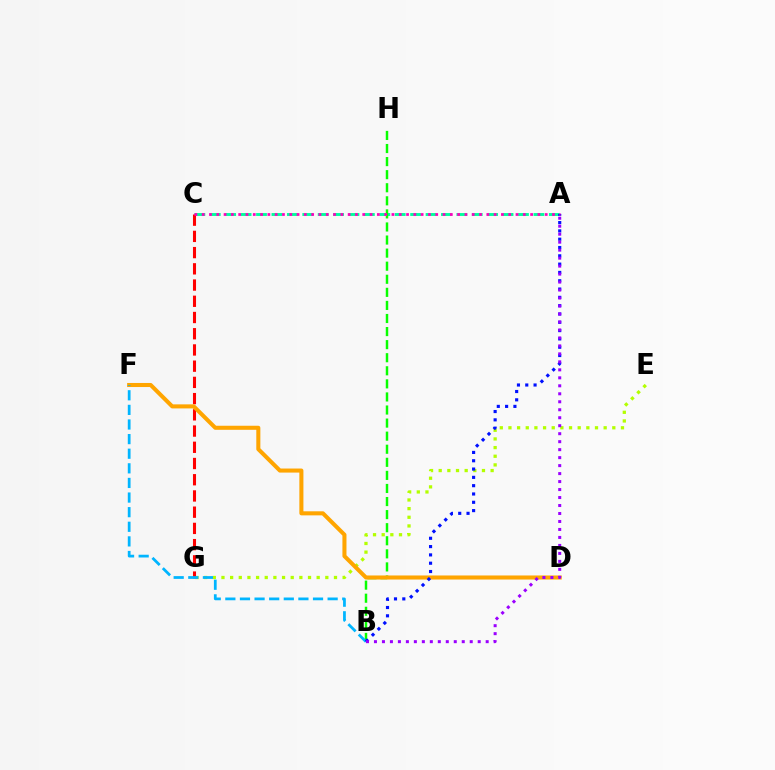{('E', 'G'): [{'color': '#b3ff00', 'line_style': 'dotted', 'thickness': 2.35}], ('A', 'C'): [{'color': '#00ff9d', 'line_style': 'dashed', 'thickness': 2.09}, {'color': '#ff00bd', 'line_style': 'dotted', 'thickness': 1.98}], ('C', 'G'): [{'color': '#ff0000', 'line_style': 'dashed', 'thickness': 2.2}], ('B', 'H'): [{'color': '#08ff00', 'line_style': 'dashed', 'thickness': 1.78}], ('D', 'F'): [{'color': '#ffa500', 'line_style': 'solid', 'thickness': 2.92}], ('B', 'F'): [{'color': '#00b5ff', 'line_style': 'dashed', 'thickness': 1.98}], ('A', 'B'): [{'color': '#0010ff', 'line_style': 'dotted', 'thickness': 2.26}, {'color': '#9b00ff', 'line_style': 'dotted', 'thickness': 2.17}]}